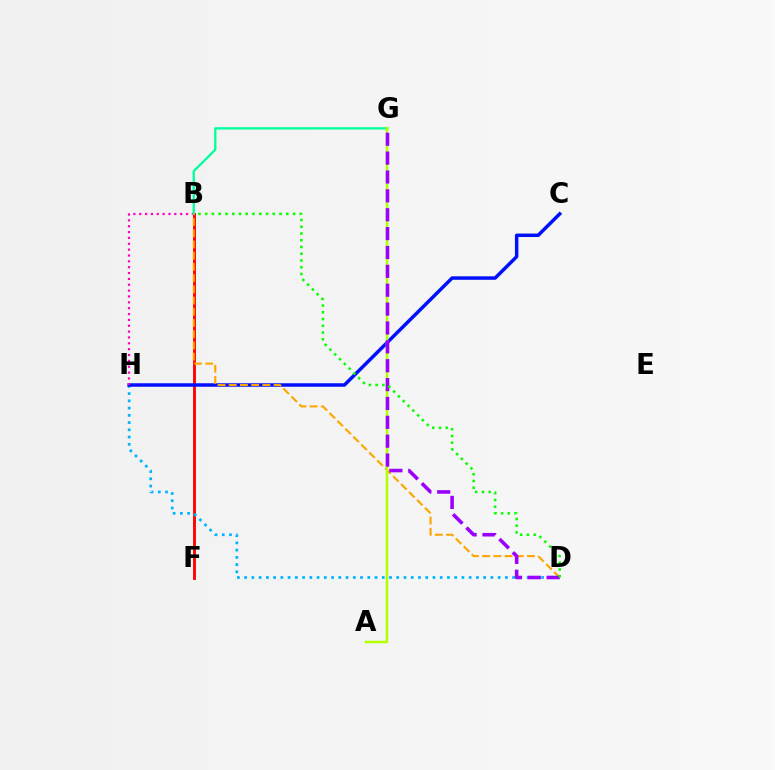{('B', 'F'): [{'color': '#ff0000', 'line_style': 'solid', 'thickness': 2.07}], ('D', 'H'): [{'color': '#00b5ff', 'line_style': 'dotted', 'thickness': 1.97}], ('C', 'H'): [{'color': '#0010ff', 'line_style': 'solid', 'thickness': 2.51}], ('B', 'H'): [{'color': '#ff00bd', 'line_style': 'dotted', 'thickness': 1.59}], ('B', 'G'): [{'color': '#00ff9d', 'line_style': 'solid', 'thickness': 1.67}], ('B', 'D'): [{'color': '#ffa500', 'line_style': 'dashed', 'thickness': 1.52}, {'color': '#08ff00', 'line_style': 'dotted', 'thickness': 1.83}], ('A', 'G'): [{'color': '#b3ff00', 'line_style': 'solid', 'thickness': 1.8}], ('D', 'G'): [{'color': '#9b00ff', 'line_style': 'dashed', 'thickness': 2.56}]}